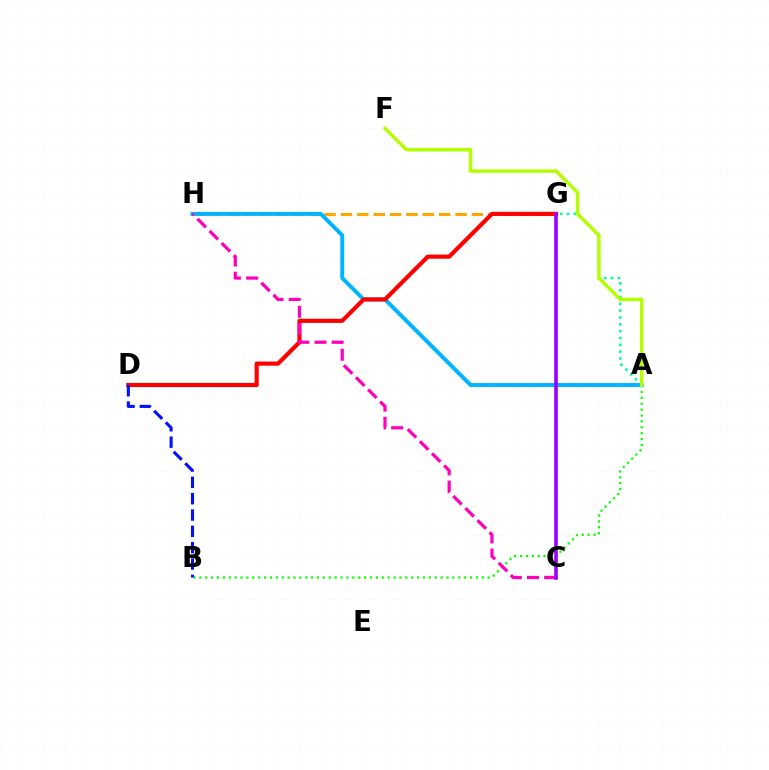{('G', 'H'): [{'color': '#ffa500', 'line_style': 'dashed', 'thickness': 2.22}], ('A', 'H'): [{'color': '#00b5ff', 'line_style': 'solid', 'thickness': 2.83}], ('A', 'B'): [{'color': '#08ff00', 'line_style': 'dotted', 'thickness': 1.6}], ('A', 'G'): [{'color': '#00ff9d', 'line_style': 'dotted', 'thickness': 1.85}], ('D', 'G'): [{'color': '#ff0000', 'line_style': 'solid', 'thickness': 2.98}], ('C', 'H'): [{'color': '#ff00bd', 'line_style': 'dashed', 'thickness': 2.33}], ('C', 'G'): [{'color': '#9b00ff', 'line_style': 'solid', 'thickness': 2.61}], ('A', 'F'): [{'color': '#b3ff00', 'line_style': 'solid', 'thickness': 2.48}], ('B', 'D'): [{'color': '#0010ff', 'line_style': 'dashed', 'thickness': 2.22}]}